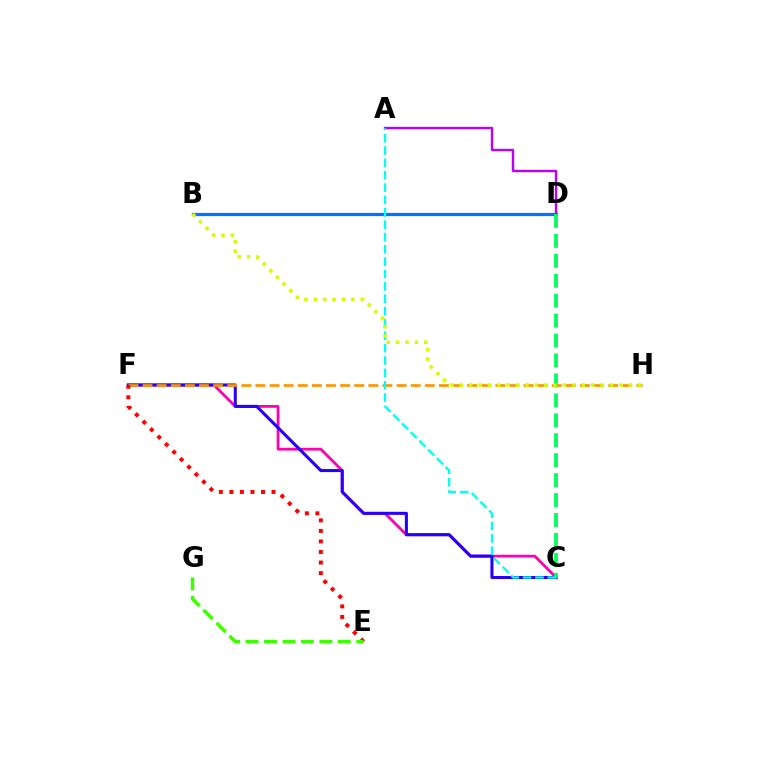{('C', 'F'): [{'color': '#ff00ac', 'line_style': 'solid', 'thickness': 2.0}, {'color': '#2500ff', 'line_style': 'solid', 'thickness': 2.19}], ('F', 'H'): [{'color': '#ff9400', 'line_style': 'dashed', 'thickness': 1.92}], ('B', 'D'): [{'color': '#0074ff', 'line_style': 'solid', 'thickness': 2.32}], ('A', 'D'): [{'color': '#b900ff', 'line_style': 'solid', 'thickness': 1.72}], ('C', 'D'): [{'color': '#00ff5c', 'line_style': 'dashed', 'thickness': 2.71}], ('A', 'C'): [{'color': '#00fff6', 'line_style': 'dashed', 'thickness': 1.68}], ('E', 'F'): [{'color': '#ff0000', 'line_style': 'dotted', 'thickness': 2.86}], ('E', 'G'): [{'color': '#3dff00', 'line_style': 'dashed', 'thickness': 2.51}], ('B', 'H'): [{'color': '#d1ff00', 'line_style': 'dotted', 'thickness': 2.55}]}